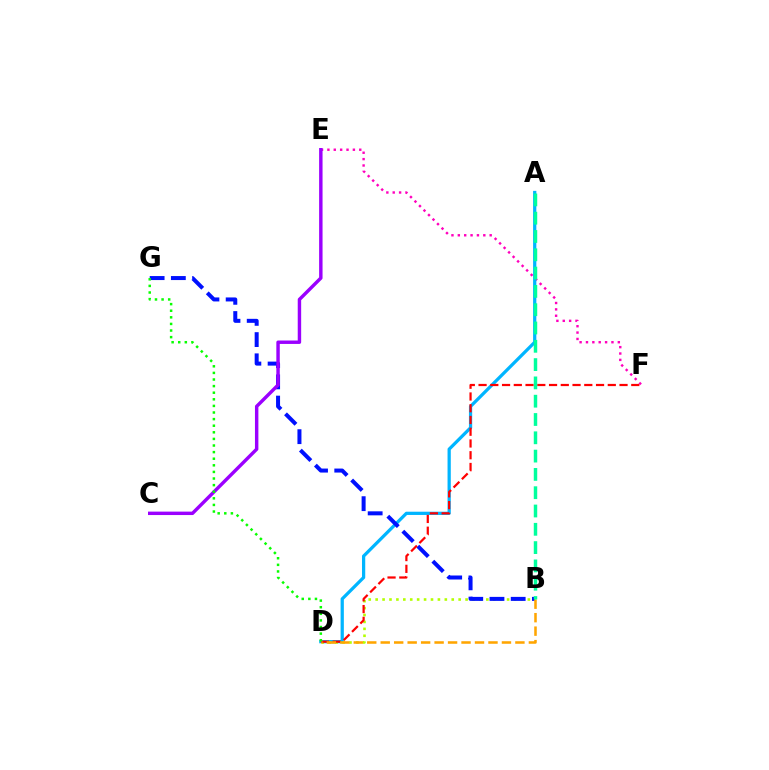{('E', 'F'): [{'color': '#ff00bd', 'line_style': 'dotted', 'thickness': 1.73}], ('A', 'D'): [{'color': '#00b5ff', 'line_style': 'solid', 'thickness': 2.34}], ('B', 'D'): [{'color': '#b3ff00', 'line_style': 'dotted', 'thickness': 1.88}, {'color': '#ffa500', 'line_style': 'dashed', 'thickness': 1.83}], ('B', 'G'): [{'color': '#0010ff', 'line_style': 'dashed', 'thickness': 2.88}], ('D', 'F'): [{'color': '#ff0000', 'line_style': 'dashed', 'thickness': 1.6}], ('C', 'E'): [{'color': '#9b00ff', 'line_style': 'solid', 'thickness': 2.47}], ('A', 'B'): [{'color': '#00ff9d', 'line_style': 'dashed', 'thickness': 2.49}], ('D', 'G'): [{'color': '#08ff00', 'line_style': 'dotted', 'thickness': 1.79}]}